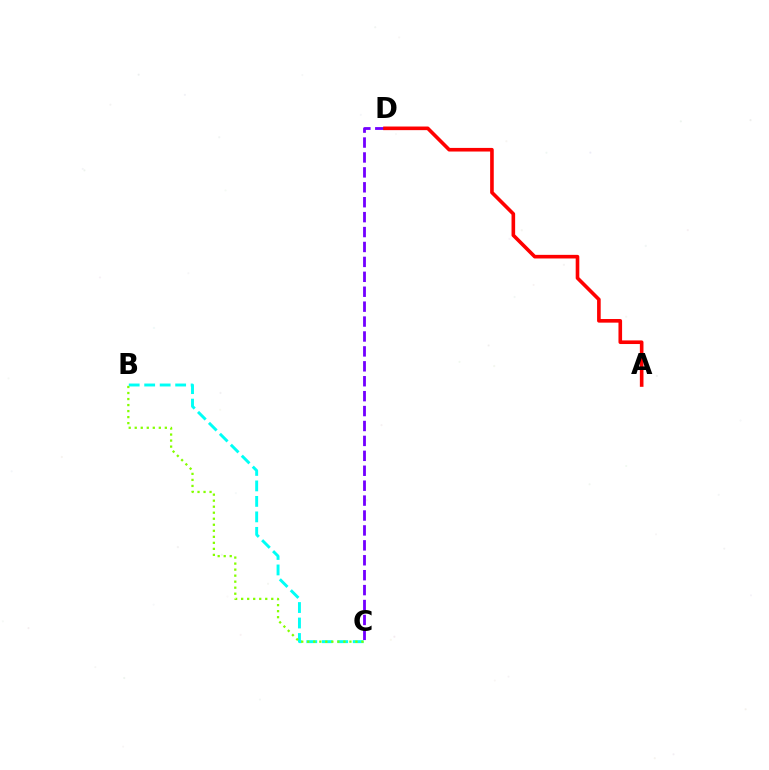{('C', 'D'): [{'color': '#7200ff', 'line_style': 'dashed', 'thickness': 2.03}], ('B', 'C'): [{'color': '#00fff6', 'line_style': 'dashed', 'thickness': 2.1}, {'color': '#84ff00', 'line_style': 'dotted', 'thickness': 1.64}], ('A', 'D'): [{'color': '#ff0000', 'line_style': 'solid', 'thickness': 2.6}]}